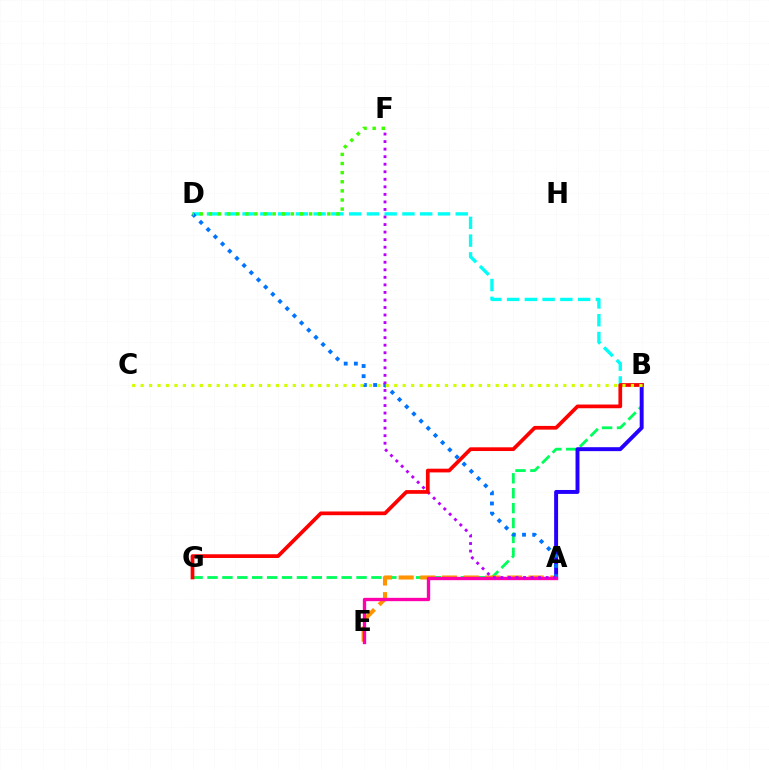{('B', 'D'): [{'color': '#00fff6', 'line_style': 'dashed', 'thickness': 2.41}], ('B', 'G'): [{'color': '#00ff5c', 'line_style': 'dashed', 'thickness': 2.02}, {'color': '#ff0000', 'line_style': 'solid', 'thickness': 2.68}], ('A', 'E'): [{'color': '#ff9400', 'line_style': 'dashed', 'thickness': 2.94}, {'color': '#ff00ac', 'line_style': 'solid', 'thickness': 2.4}], ('A', 'B'): [{'color': '#2500ff', 'line_style': 'solid', 'thickness': 2.84}], ('A', 'D'): [{'color': '#0074ff', 'line_style': 'dotted', 'thickness': 2.76}], ('A', 'F'): [{'color': '#b900ff', 'line_style': 'dotted', 'thickness': 2.05}], ('D', 'F'): [{'color': '#3dff00', 'line_style': 'dotted', 'thickness': 2.47}], ('B', 'C'): [{'color': '#d1ff00', 'line_style': 'dotted', 'thickness': 2.3}]}